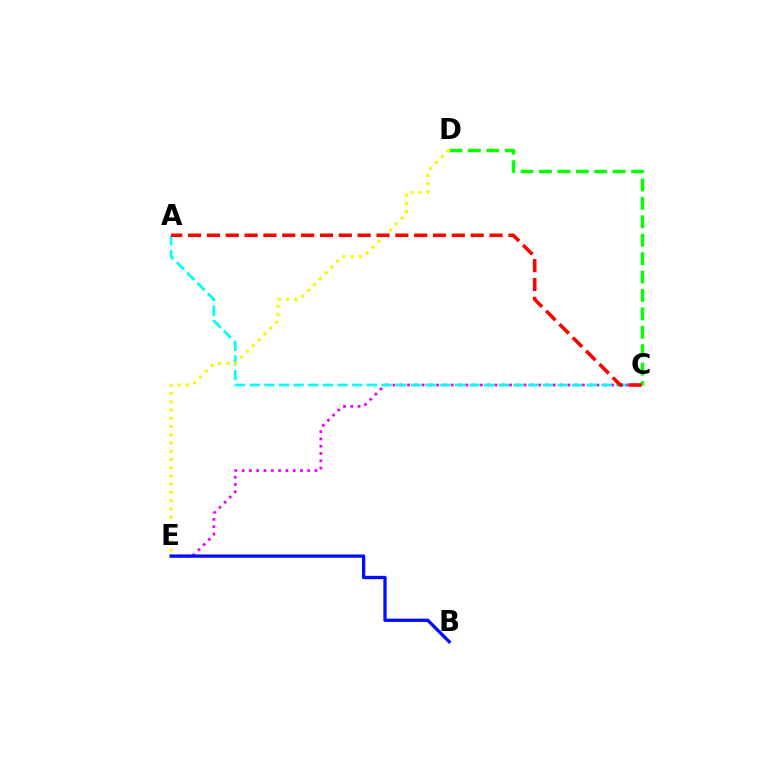{('C', 'E'): [{'color': '#ee00ff', 'line_style': 'dotted', 'thickness': 1.98}], ('C', 'D'): [{'color': '#08ff00', 'line_style': 'dashed', 'thickness': 2.5}], ('A', 'C'): [{'color': '#00fff6', 'line_style': 'dashed', 'thickness': 1.99}, {'color': '#ff0000', 'line_style': 'dashed', 'thickness': 2.56}], ('D', 'E'): [{'color': '#fcf500', 'line_style': 'dotted', 'thickness': 2.24}], ('B', 'E'): [{'color': '#0010ff', 'line_style': 'solid', 'thickness': 2.39}]}